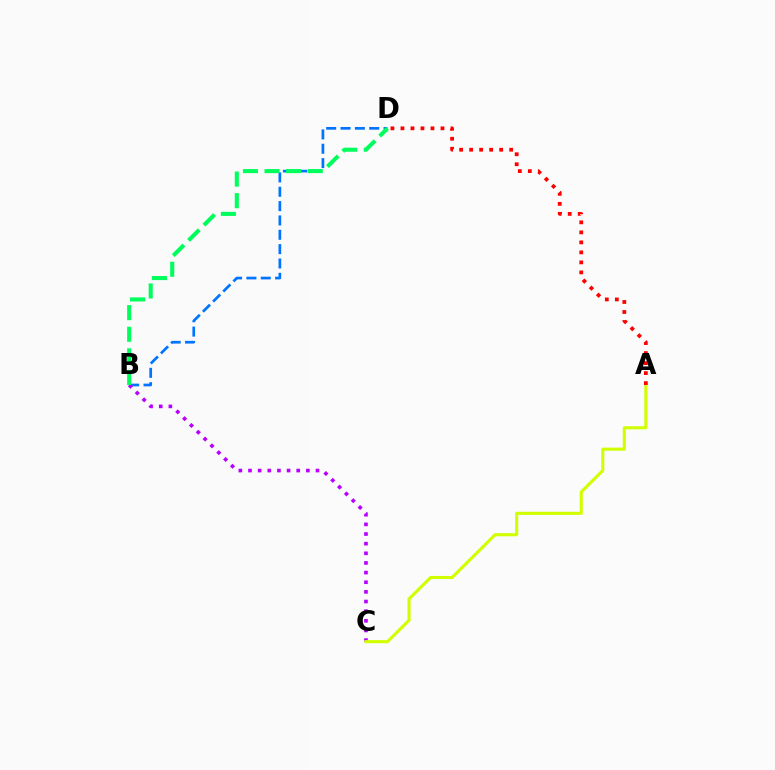{('B', 'D'): [{'color': '#0074ff', 'line_style': 'dashed', 'thickness': 1.95}, {'color': '#00ff5c', 'line_style': 'dashed', 'thickness': 2.94}], ('B', 'C'): [{'color': '#b900ff', 'line_style': 'dotted', 'thickness': 2.62}], ('A', 'C'): [{'color': '#d1ff00', 'line_style': 'solid', 'thickness': 2.23}], ('A', 'D'): [{'color': '#ff0000', 'line_style': 'dotted', 'thickness': 2.72}]}